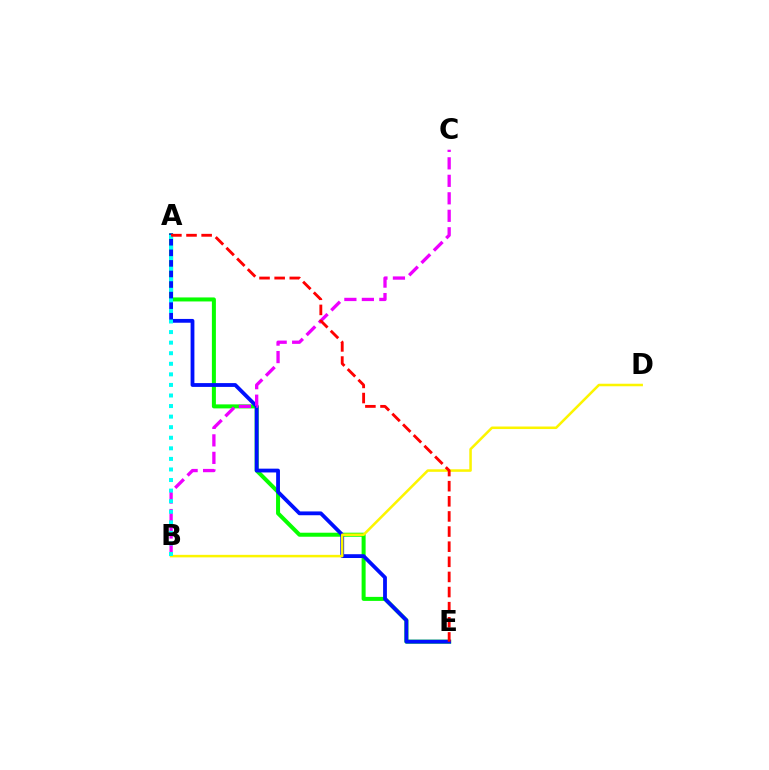{('A', 'E'): [{'color': '#08ff00', 'line_style': 'solid', 'thickness': 2.89}, {'color': '#0010ff', 'line_style': 'solid', 'thickness': 2.74}, {'color': '#ff0000', 'line_style': 'dashed', 'thickness': 2.05}], ('B', 'C'): [{'color': '#ee00ff', 'line_style': 'dashed', 'thickness': 2.38}], ('B', 'D'): [{'color': '#fcf500', 'line_style': 'solid', 'thickness': 1.82}], ('A', 'B'): [{'color': '#00fff6', 'line_style': 'dotted', 'thickness': 2.87}]}